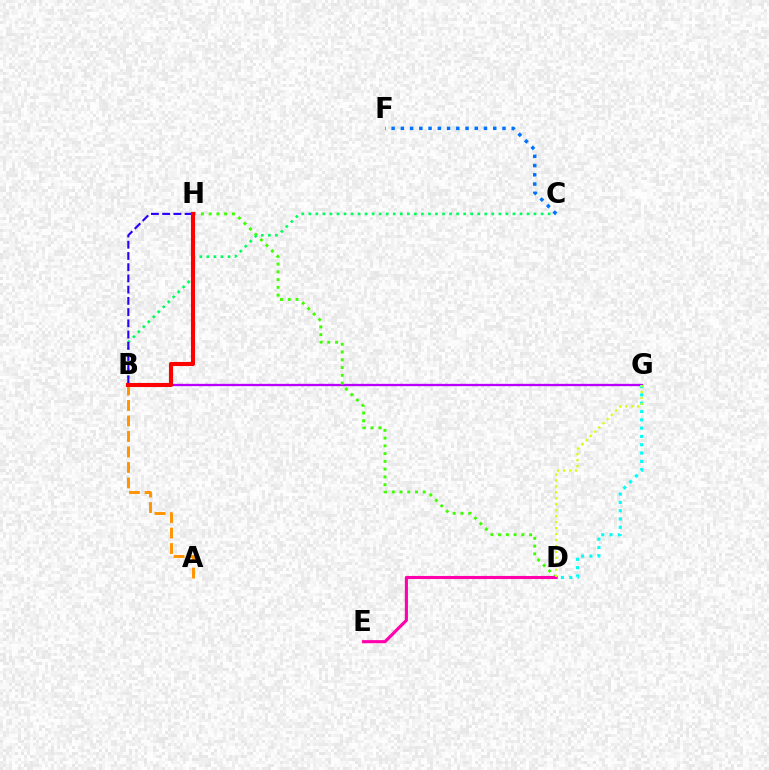{('B', 'G'): [{'color': '#b900ff', 'line_style': 'solid', 'thickness': 1.67}], ('D', 'G'): [{'color': '#00fff6', 'line_style': 'dotted', 'thickness': 2.26}, {'color': '#d1ff00', 'line_style': 'dotted', 'thickness': 1.62}], ('D', 'H'): [{'color': '#3dff00', 'line_style': 'dotted', 'thickness': 2.11}], ('D', 'E'): [{'color': '#ff00ac', 'line_style': 'solid', 'thickness': 2.23}], ('B', 'C'): [{'color': '#00ff5c', 'line_style': 'dotted', 'thickness': 1.91}], ('B', 'H'): [{'color': '#2500ff', 'line_style': 'dashed', 'thickness': 1.52}, {'color': '#ff0000', 'line_style': 'solid', 'thickness': 2.95}], ('A', 'B'): [{'color': '#ff9400', 'line_style': 'dashed', 'thickness': 2.11}], ('C', 'F'): [{'color': '#0074ff', 'line_style': 'dotted', 'thickness': 2.51}]}